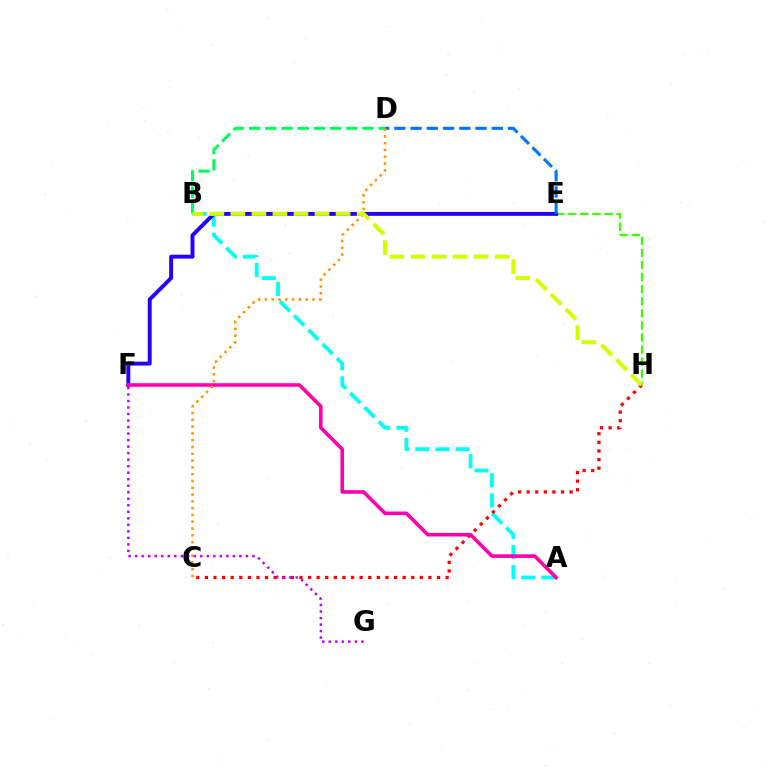{('A', 'B'): [{'color': '#00fff6', 'line_style': 'dashed', 'thickness': 2.74}], ('E', 'H'): [{'color': '#3dff00', 'line_style': 'dashed', 'thickness': 1.64}], ('E', 'F'): [{'color': '#2500ff', 'line_style': 'solid', 'thickness': 2.82}], ('C', 'H'): [{'color': '#ff0000', 'line_style': 'dotted', 'thickness': 2.34}], ('F', 'G'): [{'color': '#b900ff', 'line_style': 'dotted', 'thickness': 1.77}], ('D', 'E'): [{'color': '#0074ff', 'line_style': 'dashed', 'thickness': 2.21}], ('A', 'F'): [{'color': '#ff00ac', 'line_style': 'solid', 'thickness': 2.59}], ('B', 'D'): [{'color': '#00ff5c', 'line_style': 'dashed', 'thickness': 2.2}], ('C', 'D'): [{'color': '#ff9400', 'line_style': 'dotted', 'thickness': 1.85}], ('B', 'H'): [{'color': '#d1ff00', 'line_style': 'dashed', 'thickness': 2.86}]}